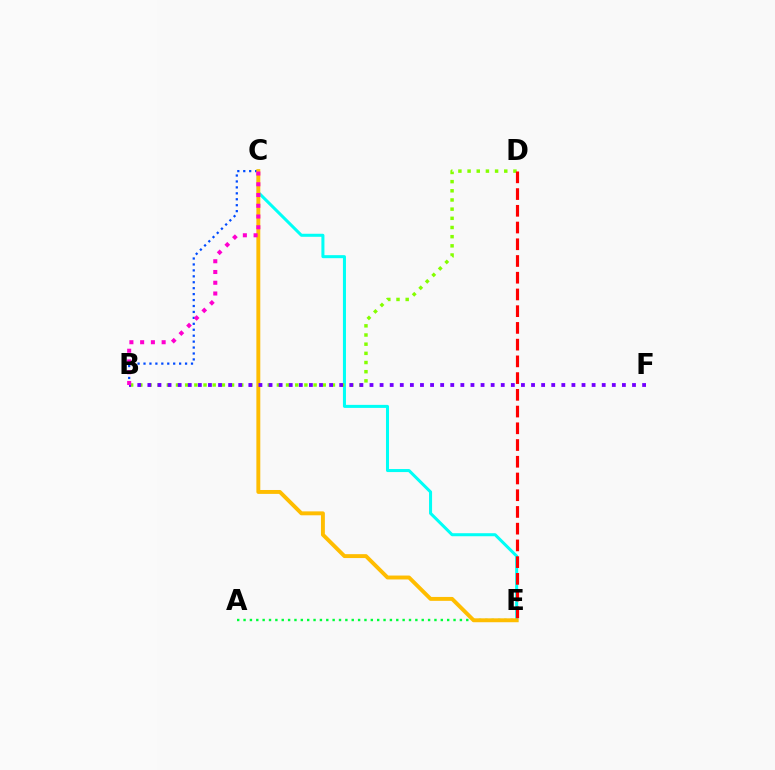{('C', 'E'): [{'color': '#00fff6', 'line_style': 'solid', 'thickness': 2.18}, {'color': '#ffbd00', 'line_style': 'solid', 'thickness': 2.81}], ('B', 'D'): [{'color': '#84ff00', 'line_style': 'dotted', 'thickness': 2.49}], ('A', 'E'): [{'color': '#00ff39', 'line_style': 'dotted', 'thickness': 1.73}], ('B', 'C'): [{'color': '#004bff', 'line_style': 'dotted', 'thickness': 1.61}, {'color': '#ff00cf', 'line_style': 'dotted', 'thickness': 2.92}], ('B', 'F'): [{'color': '#7200ff', 'line_style': 'dotted', 'thickness': 2.74}], ('D', 'E'): [{'color': '#ff0000', 'line_style': 'dashed', 'thickness': 2.27}]}